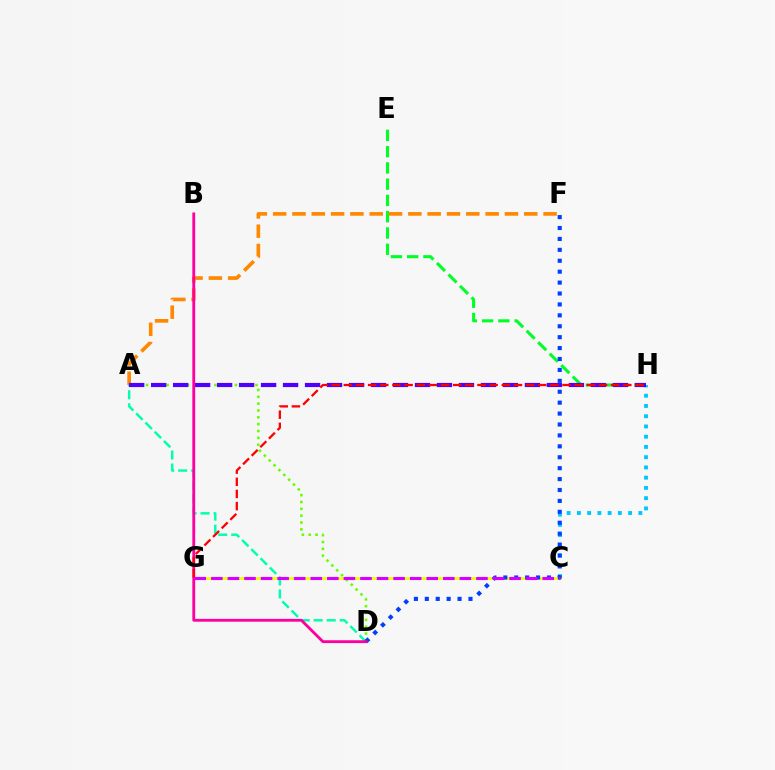{('C', 'H'): [{'color': '#00c7ff', 'line_style': 'dotted', 'thickness': 2.78}], ('A', 'D'): [{'color': '#66ff00', 'line_style': 'dotted', 'thickness': 1.86}, {'color': '#00ffaf', 'line_style': 'dashed', 'thickness': 1.77}], ('C', 'G'): [{'color': '#eeff00', 'line_style': 'solid', 'thickness': 2.0}, {'color': '#d600ff', 'line_style': 'dashed', 'thickness': 2.25}], ('E', 'H'): [{'color': '#00ff27', 'line_style': 'dashed', 'thickness': 2.21}], ('A', 'F'): [{'color': '#ff8800', 'line_style': 'dashed', 'thickness': 2.62}], ('A', 'H'): [{'color': '#4f00ff', 'line_style': 'dashed', 'thickness': 2.99}], ('D', 'F'): [{'color': '#003fff', 'line_style': 'dotted', 'thickness': 2.97}], ('B', 'D'): [{'color': '#ff00a0', 'line_style': 'solid', 'thickness': 2.05}], ('G', 'H'): [{'color': '#ff0000', 'line_style': 'dashed', 'thickness': 1.65}]}